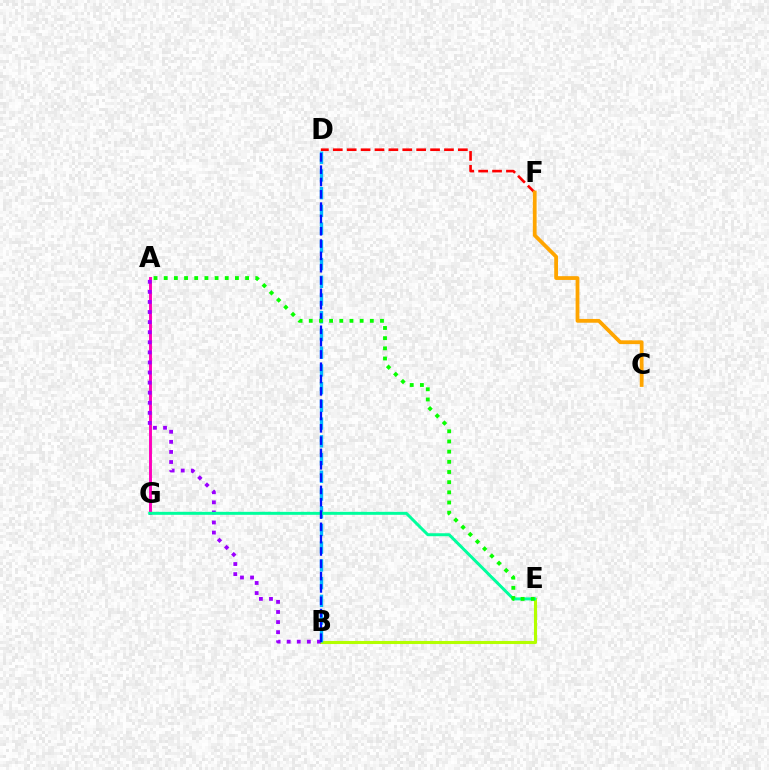{('A', 'G'): [{'color': '#ff00bd', 'line_style': 'solid', 'thickness': 2.11}], ('D', 'F'): [{'color': '#ff0000', 'line_style': 'dashed', 'thickness': 1.89}], ('C', 'F'): [{'color': '#ffa500', 'line_style': 'solid', 'thickness': 2.72}], ('B', 'E'): [{'color': '#b3ff00', 'line_style': 'solid', 'thickness': 2.22}], ('B', 'D'): [{'color': '#00b5ff', 'line_style': 'dashed', 'thickness': 2.41}, {'color': '#0010ff', 'line_style': 'dashed', 'thickness': 1.67}], ('A', 'B'): [{'color': '#9b00ff', 'line_style': 'dotted', 'thickness': 2.74}], ('E', 'G'): [{'color': '#00ff9d', 'line_style': 'solid', 'thickness': 2.14}], ('A', 'E'): [{'color': '#08ff00', 'line_style': 'dotted', 'thickness': 2.76}]}